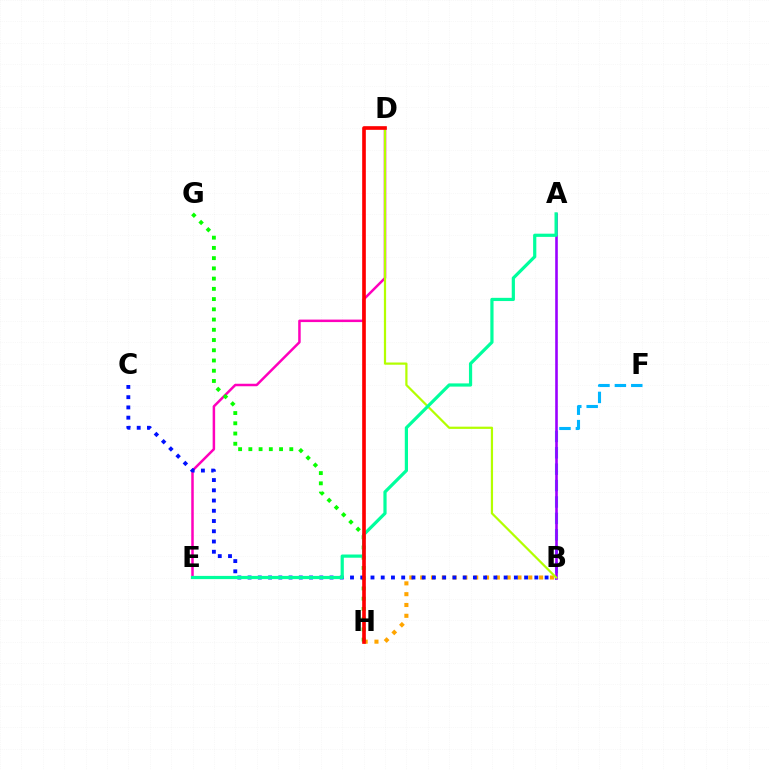{('B', 'F'): [{'color': '#00b5ff', 'line_style': 'dashed', 'thickness': 2.23}], ('B', 'H'): [{'color': '#ffa500', 'line_style': 'dotted', 'thickness': 2.94}], ('D', 'E'): [{'color': '#ff00bd', 'line_style': 'solid', 'thickness': 1.8}], ('G', 'H'): [{'color': '#08ff00', 'line_style': 'dotted', 'thickness': 2.78}], ('B', 'C'): [{'color': '#0010ff', 'line_style': 'dotted', 'thickness': 2.78}], ('A', 'B'): [{'color': '#9b00ff', 'line_style': 'solid', 'thickness': 1.87}], ('B', 'D'): [{'color': '#b3ff00', 'line_style': 'solid', 'thickness': 1.6}], ('A', 'E'): [{'color': '#00ff9d', 'line_style': 'solid', 'thickness': 2.31}], ('D', 'H'): [{'color': '#ff0000', 'line_style': 'solid', 'thickness': 2.63}]}